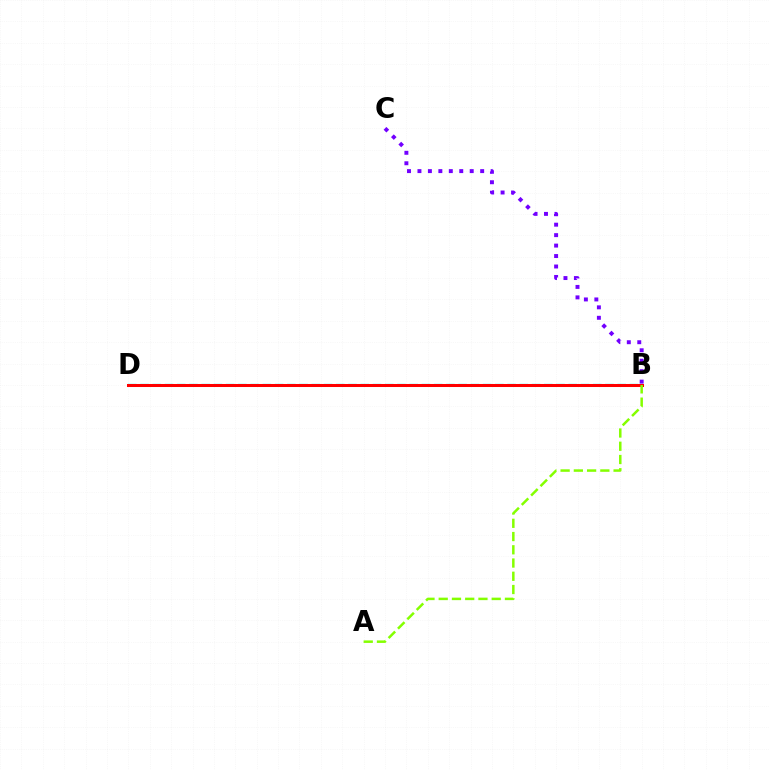{('B', 'D'): [{'color': '#00fff6', 'line_style': 'dashed', 'thickness': 1.66}, {'color': '#ff0000', 'line_style': 'solid', 'thickness': 2.18}], ('B', 'C'): [{'color': '#7200ff', 'line_style': 'dotted', 'thickness': 2.84}], ('A', 'B'): [{'color': '#84ff00', 'line_style': 'dashed', 'thickness': 1.8}]}